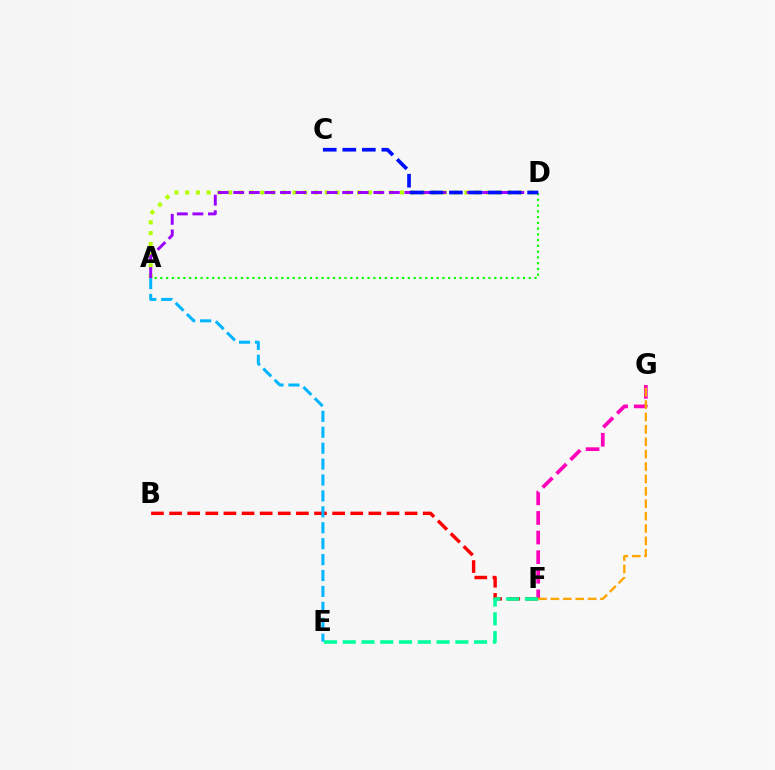{('A', 'D'): [{'color': '#b3ff00', 'line_style': 'dotted', 'thickness': 2.92}, {'color': '#08ff00', 'line_style': 'dotted', 'thickness': 1.56}, {'color': '#9b00ff', 'line_style': 'dashed', 'thickness': 2.11}], ('F', 'G'): [{'color': '#ff00bd', 'line_style': 'dashed', 'thickness': 2.66}, {'color': '#ffa500', 'line_style': 'dashed', 'thickness': 1.68}], ('B', 'F'): [{'color': '#ff0000', 'line_style': 'dashed', 'thickness': 2.46}], ('A', 'E'): [{'color': '#00b5ff', 'line_style': 'dashed', 'thickness': 2.16}], ('E', 'F'): [{'color': '#00ff9d', 'line_style': 'dashed', 'thickness': 2.55}], ('C', 'D'): [{'color': '#0010ff', 'line_style': 'dashed', 'thickness': 2.66}]}